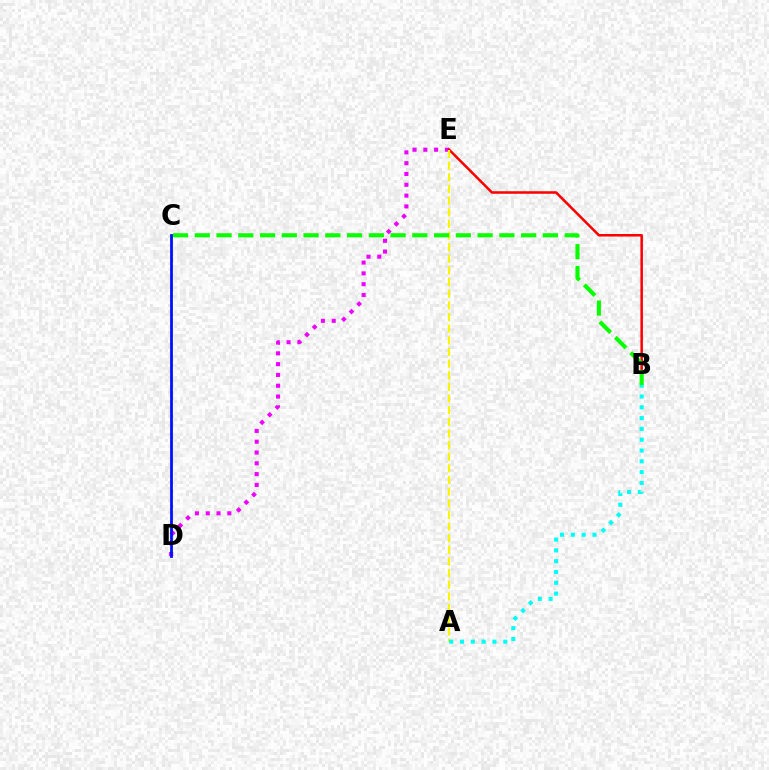{('D', 'E'): [{'color': '#ee00ff', 'line_style': 'dotted', 'thickness': 2.94}], ('B', 'E'): [{'color': '#ff0000', 'line_style': 'solid', 'thickness': 1.82}], ('A', 'E'): [{'color': '#fcf500', 'line_style': 'dashed', 'thickness': 1.58}], ('C', 'D'): [{'color': '#0010ff', 'line_style': 'solid', 'thickness': 2.0}], ('A', 'B'): [{'color': '#00fff6', 'line_style': 'dotted', 'thickness': 2.94}], ('B', 'C'): [{'color': '#08ff00', 'line_style': 'dashed', 'thickness': 2.96}]}